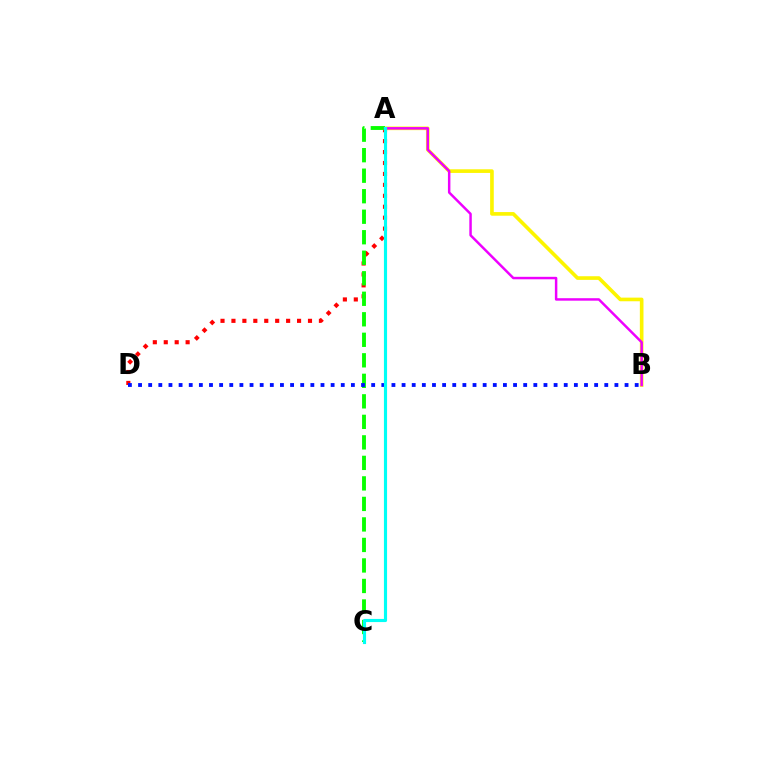{('A', 'D'): [{'color': '#ff0000', 'line_style': 'dotted', 'thickness': 2.97}], ('A', 'B'): [{'color': '#fcf500', 'line_style': 'solid', 'thickness': 2.62}, {'color': '#ee00ff', 'line_style': 'solid', 'thickness': 1.78}], ('A', 'C'): [{'color': '#08ff00', 'line_style': 'dashed', 'thickness': 2.79}, {'color': '#00fff6', 'line_style': 'solid', 'thickness': 2.26}], ('B', 'D'): [{'color': '#0010ff', 'line_style': 'dotted', 'thickness': 2.75}]}